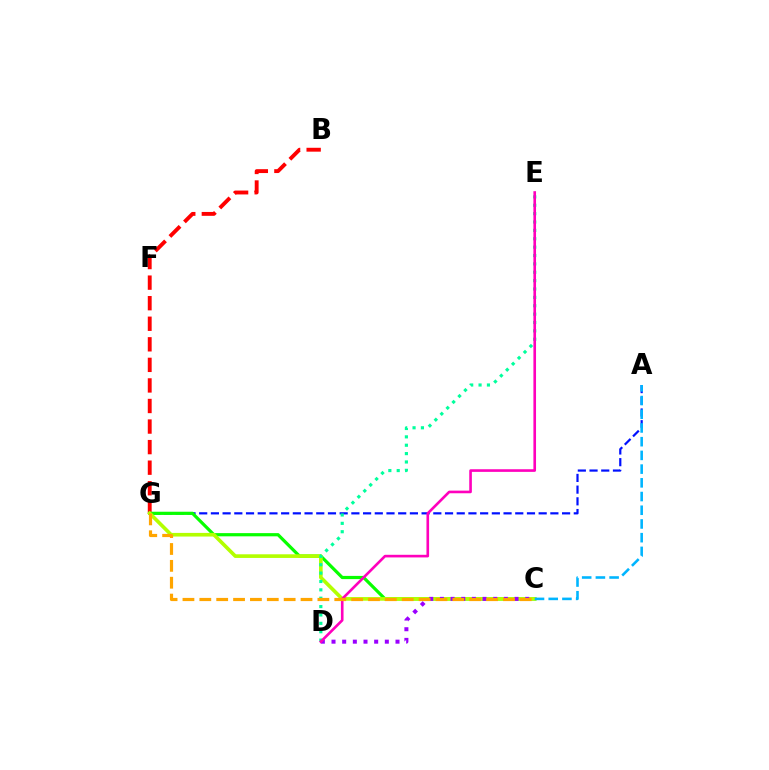{('B', 'G'): [{'color': '#ff0000', 'line_style': 'dashed', 'thickness': 2.79}], ('A', 'G'): [{'color': '#0010ff', 'line_style': 'dashed', 'thickness': 1.59}], ('C', 'G'): [{'color': '#08ff00', 'line_style': 'solid', 'thickness': 2.31}, {'color': '#b3ff00', 'line_style': 'solid', 'thickness': 2.62}, {'color': '#ffa500', 'line_style': 'dashed', 'thickness': 2.29}], ('C', 'D'): [{'color': '#9b00ff', 'line_style': 'dotted', 'thickness': 2.9}], ('D', 'E'): [{'color': '#00ff9d', 'line_style': 'dotted', 'thickness': 2.27}, {'color': '#ff00bd', 'line_style': 'solid', 'thickness': 1.89}], ('A', 'C'): [{'color': '#00b5ff', 'line_style': 'dashed', 'thickness': 1.86}]}